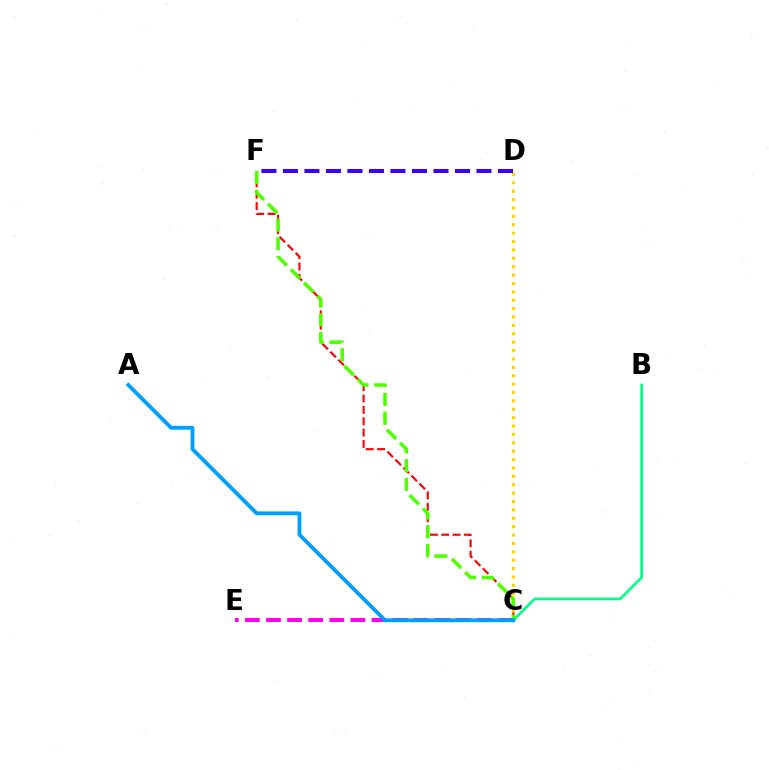{('C', 'F'): [{'color': '#ff0000', 'line_style': 'dashed', 'thickness': 1.54}, {'color': '#4fff00', 'line_style': 'dashed', 'thickness': 2.55}], ('C', 'D'): [{'color': '#ffd500', 'line_style': 'dotted', 'thickness': 2.28}], ('C', 'E'): [{'color': '#ff00ed', 'line_style': 'dashed', 'thickness': 2.87}], ('B', 'C'): [{'color': '#00ff86', 'line_style': 'solid', 'thickness': 1.91}], ('D', 'F'): [{'color': '#3700ff', 'line_style': 'dashed', 'thickness': 2.92}], ('A', 'C'): [{'color': '#009eff', 'line_style': 'solid', 'thickness': 2.75}]}